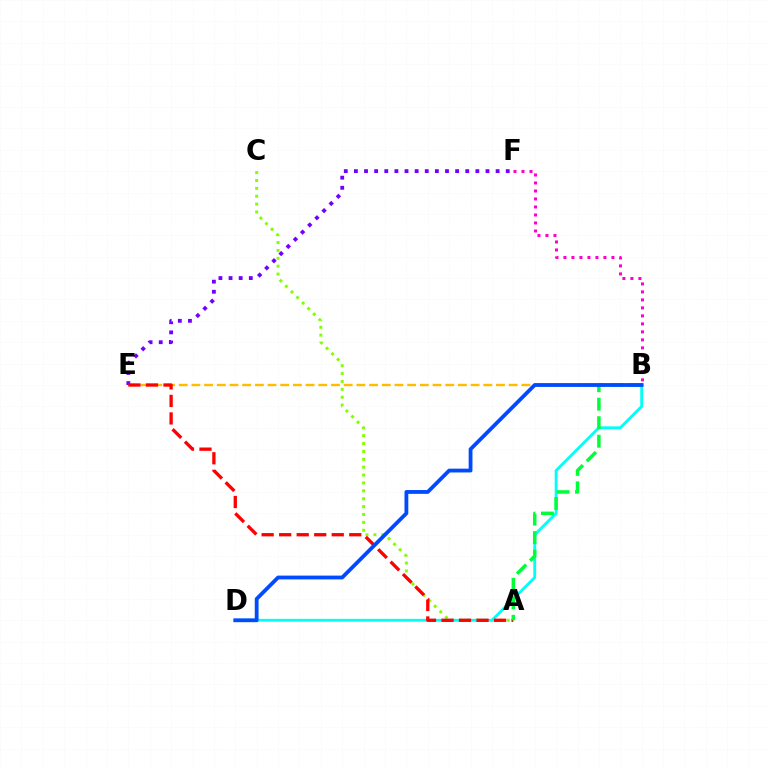{('A', 'C'): [{'color': '#84ff00', 'line_style': 'dotted', 'thickness': 2.14}], ('B', 'E'): [{'color': '#ffbd00', 'line_style': 'dashed', 'thickness': 1.72}], ('E', 'F'): [{'color': '#7200ff', 'line_style': 'dotted', 'thickness': 2.75}], ('B', 'D'): [{'color': '#00fff6', 'line_style': 'solid', 'thickness': 2.05}, {'color': '#004bff', 'line_style': 'solid', 'thickness': 2.74}], ('A', 'E'): [{'color': '#ff0000', 'line_style': 'dashed', 'thickness': 2.38}], ('A', 'B'): [{'color': '#00ff39', 'line_style': 'dashed', 'thickness': 2.51}], ('B', 'F'): [{'color': '#ff00cf', 'line_style': 'dotted', 'thickness': 2.17}]}